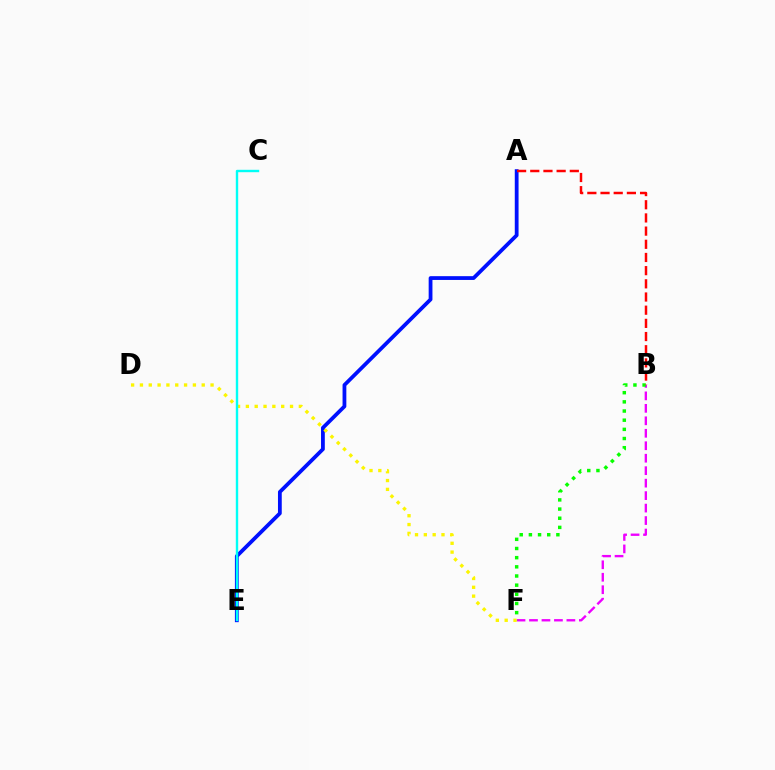{('B', 'F'): [{'color': '#ee00ff', 'line_style': 'dashed', 'thickness': 1.69}, {'color': '#08ff00', 'line_style': 'dotted', 'thickness': 2.49}], ('A', 'E'): [{'color': '#0010ff', 'line_style': 'solid', 'thickness': 2.72}], ('D', 'F'): [{'color': '#fcf500', 'line_style': 'dotted', 'thickness': 2.4}], ('C', 'E'): [{'color': '#00fff6', 'line_style': 'solid', 'thickness': 1.73}], ('A', 'B'): [{'color': '#ff0000', 'line_style': 'dashed', 'thickness': 1.79}]}